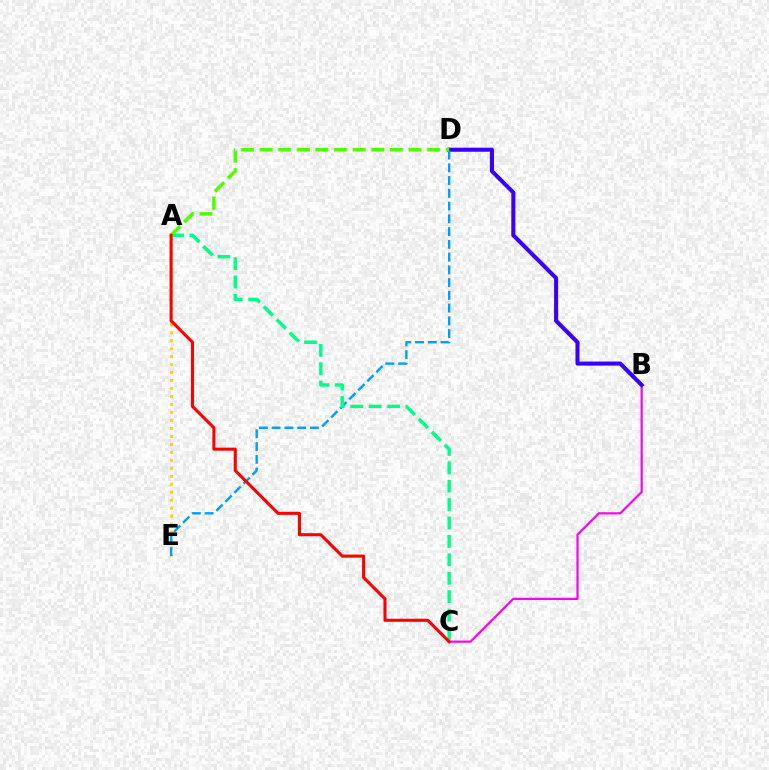{('B', 'C'): [{'color': '#ff00ed', 'line_style': 'solid', 'thickness': 1.58}], ('B', 'D'): [{'color': '#3700ff', 'line_style': 'solid', 'thickness': 2.92}], ('A', 'E'): [{'color': '#ffd500', 'line_style': 'dotted', 'thickness': 2.17}], ('D', 'E'): [{'color': '#009eff', 'line_style': 'dashed', 'thickness': 1.73}], ('A', 'C'): [{'color': '#00ff86', 'line_style': 'dashed', 'thickness': 2.5}, {'color': '#ff0000', 'line_style': 'solid', 'thickness': 2.22}], ('A', 'D'): [{'color': '#4fff00', 'line_style': 'dashed', 'thickness': 2.53}]}